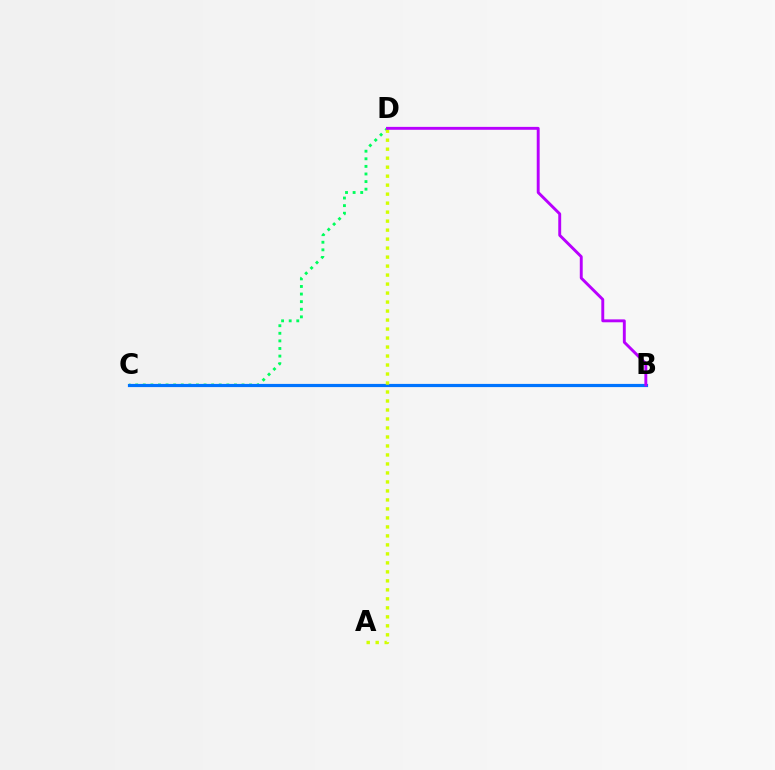{('C', 'D'): [{'color': '#00ff5c', 'line_style': 'dotted', 'thickness': 2.06}], ('B', 'C'): [{'color': '#ff0000', 'line_style': 'dashed', 'thickness': 1.83}, {'color': '#0074ff', 'line_style': 'solid', 'thickness': 2.3}], ('A', 'D'): [{'color': '#d1ff00', 'line_style': 'dotted', 'thickness': 2.44}], ('B', 'D'): [{'color': '#b900ff', 'line_style': 'solid', 'thickness': 2.09}]}